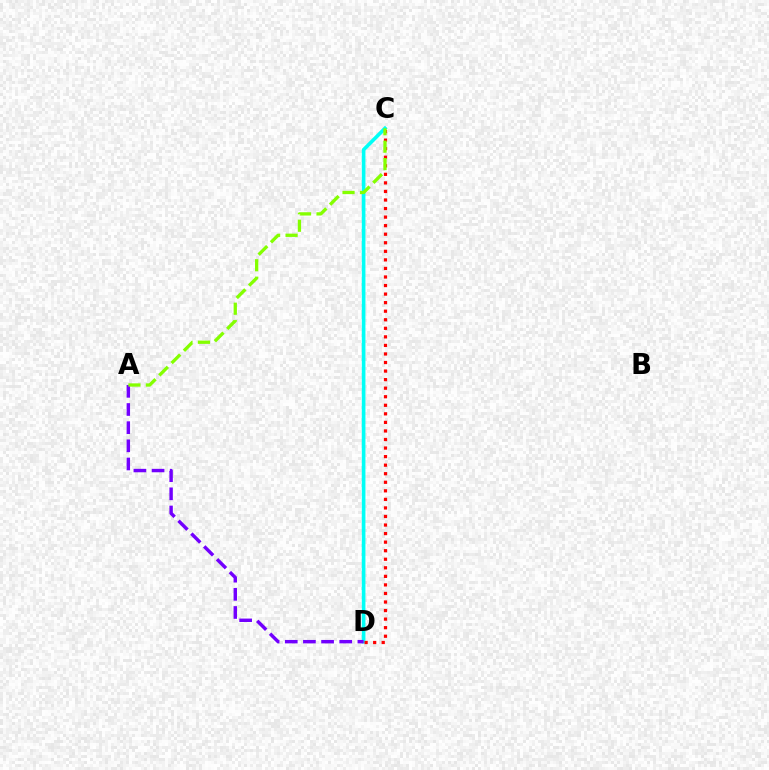{('C', 'D'): [{'color': '#00fff6', 'line_style': 'solid', 'thickness': 2.62}, {'color': '#ff0000', 'line_style': 'dotted', 'thickness': 2.32}], ('A', 'D'): [{'color': '#7200ff', 'line_style': 'dashed', 'thickness': 2.47}], ('A', 'C'): [{'color': '#84ff00', 'line_style': 'dashed', 'thickness': 2.37}]}